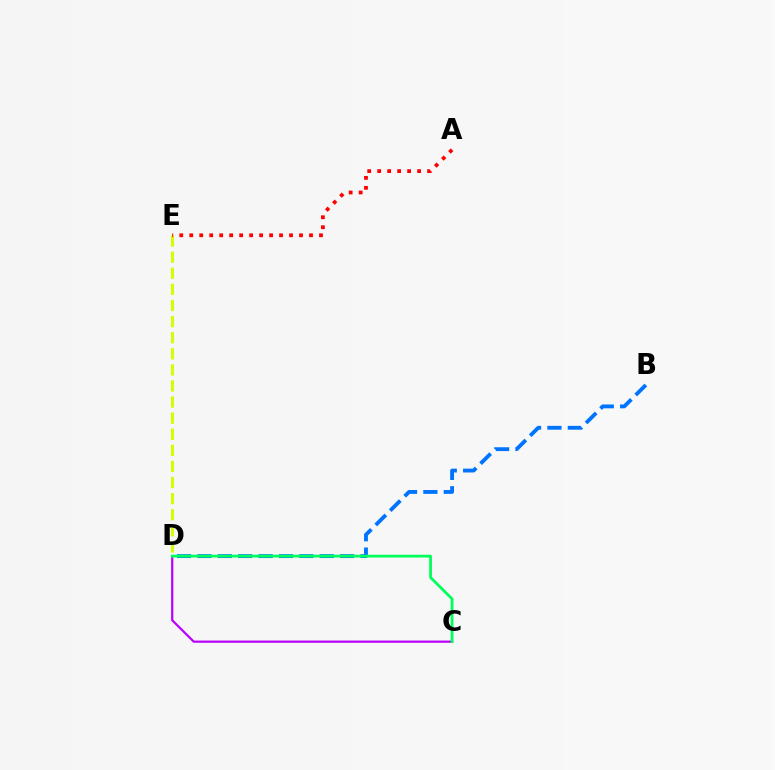{('C', 'D'): [{'color': '#b900ff', 'line_style': 'solid', 'thickness': 1.59}, {'color': '#00ff5c', 'line_style': 'solid', 'thickness': 2.0}], ('B', 'D'): [{'color': '#0074ff', 'line_style': 'dashed', 'thickness': 2.77}], ('D', 'E'): [{'color': '#d1ff00', 'line_style': 'dashed', 'thickness': 2.19}], ('A', 'E'): [{'color': '#ff0000', 'line_style': 'dotted', 'thickness': 2.71}]}